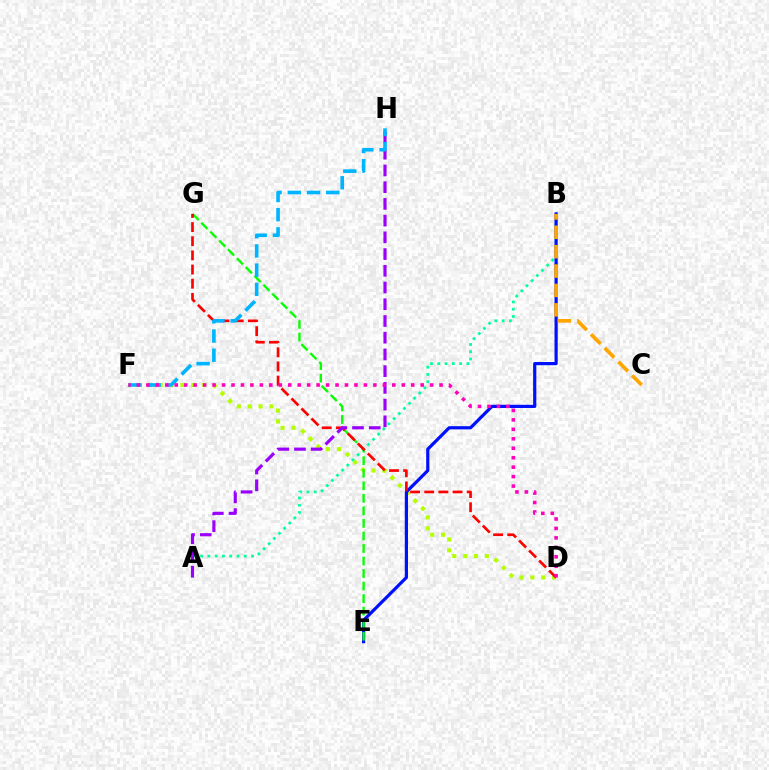{('D', 'F'): [{'color': '#b3ff00', 'line_style': 'dotted', 'thickness': 2.95}, {'color': '#ff00bd', 'line_style': 'dotted', 'thickness': 2.57}], ('A', 'B'): [{'color': '#00ff9d', 'line_style': 'dotted', 'thickness': 1.98}], ('B', 'E'): [{'color': '#0010ff', 'line_style': 'solid', 'thickness': 2.3}], ('B', 'C'): [{'color': '#ffa500', 'line_style': 'dashed', 'thickness': 2.63}], ('E', 'G'): [{'color': '#08ff00', 'line_style': 'dashed', 'thickness': 1.7}], ('D', 'G'): [{'color': '#ff0000', 'line_style': 'dashed', 'thickness': 1.92}], ('A', 'H'): [{'color': '#9b00ff', 'line_style': 'dashed', 'thickness': 2.27}], ('F', 'H'): [{'color': '#00b5ff', 'line_style': 'dashed', 'thickness': 2.61}]}